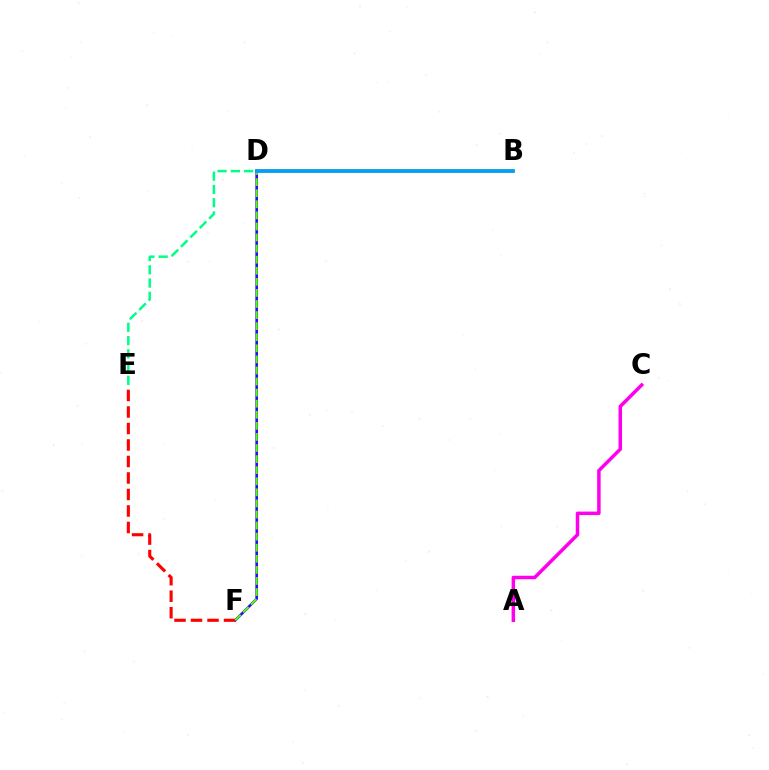{('A', 'C'): [{'color': '#ff00ed', 'line_style': 'solid', 'thickness': 2.51}], ('B', 'D'): [{'color': '#ffd500', 'line_style': 'solid', 'thickness': 2.76}, {'color': '#009eff', 'line_style': 'solid', 'thickness': 2.68}], ('D', 'F'): [{'color': '#3700ff', 'line_style': 'solid', 'thickness': 1.89}, {'color': '#4fff00', 'line_style': 'dashed', 'thickness': 1.51}], ('D', 'E'): [{'color': '#00ff86', 'line_style': 'dashed', 'thickness': 1.8}], ('E', 'F'): [{'color': '#ff0000', 'line_style': 'dashed', 'thickness': 2.24}]}